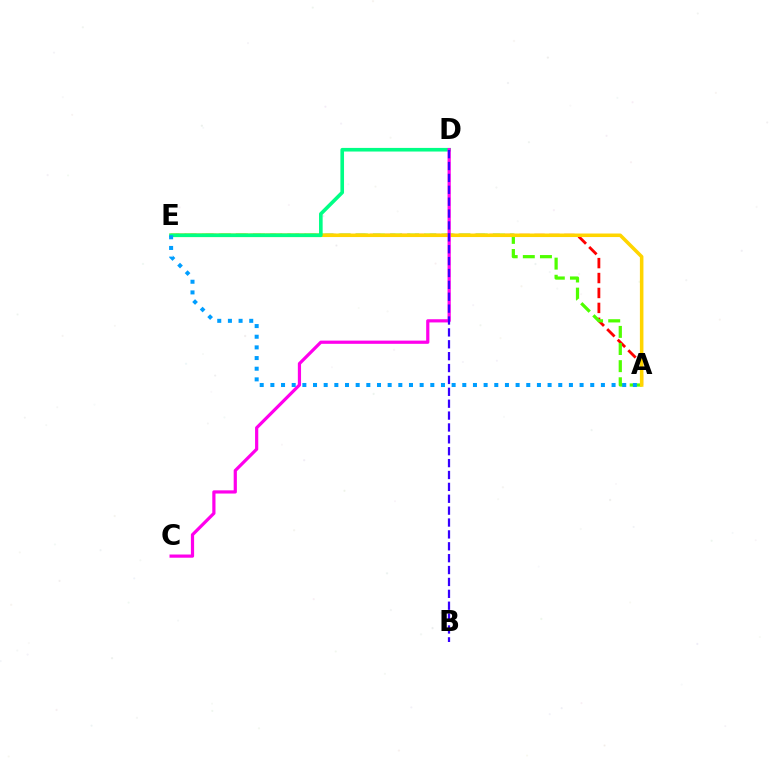{('A', 'E'): [{'color': '#ff0000', 'line_style': 'dashed', 'thickness': 2.03}, {'color': '#4fff00', 'line_style': 'dashed', 'thickness': 2.33}, {'color': '#ffd500', 'line_style': 'solid', 'thickness': 2.55}, {'color': '#009eff', 'line_style': 'dotted', 'thickness': 2.9}], ('D', 'E'): [{'color': '#00ff86', 'line_style': 'solid', 'thickness': 2.6}], ('C', 'D'): [{'color': '#ff00ed', 'line_style': 'solid', 'thickness': 2.31}], ('B', 'D'): [{'color': '#3700ff', 'line_style': 'dashed', 'thickness': 1.61}]}